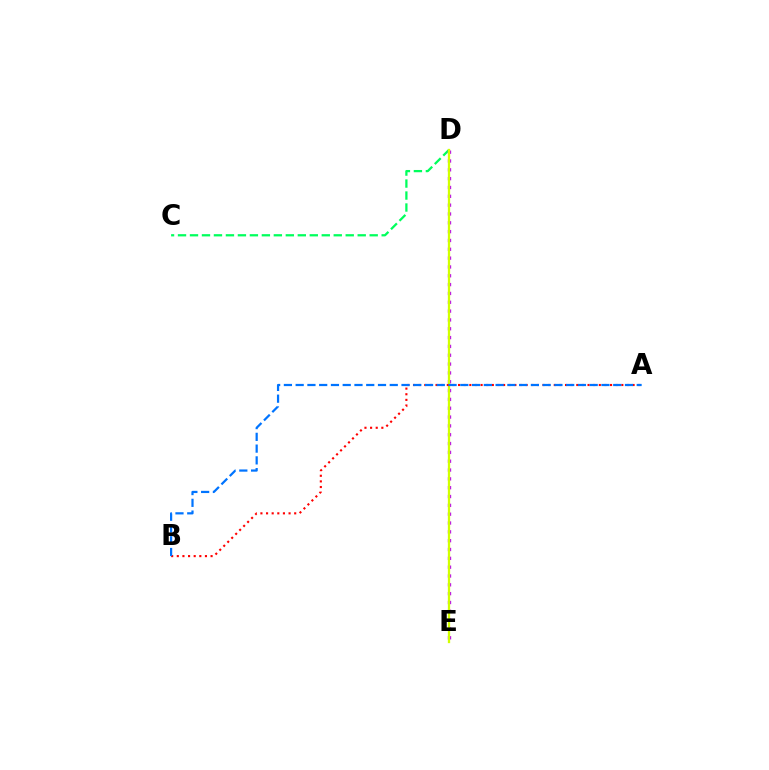{('C', 'D'): [{'color': '#00ff5c', 'line_style': 'dashed', 'thickness': 1.63}], ('D', 'E'): [{'color': '#b900ff', 'line_style': 'dotted', 'thickness': 2.4}, {'color': '#d1ff00', 'line_style': 'solid', 'thickness': 1.65}], ('A', 'B'): [{'color': '#ff0000', 'line_style': 'dotted', 'thickness': 1.53}, {'color': '#0074ff', 'line_style': 'dashed', 'thickness': 1.6}]}